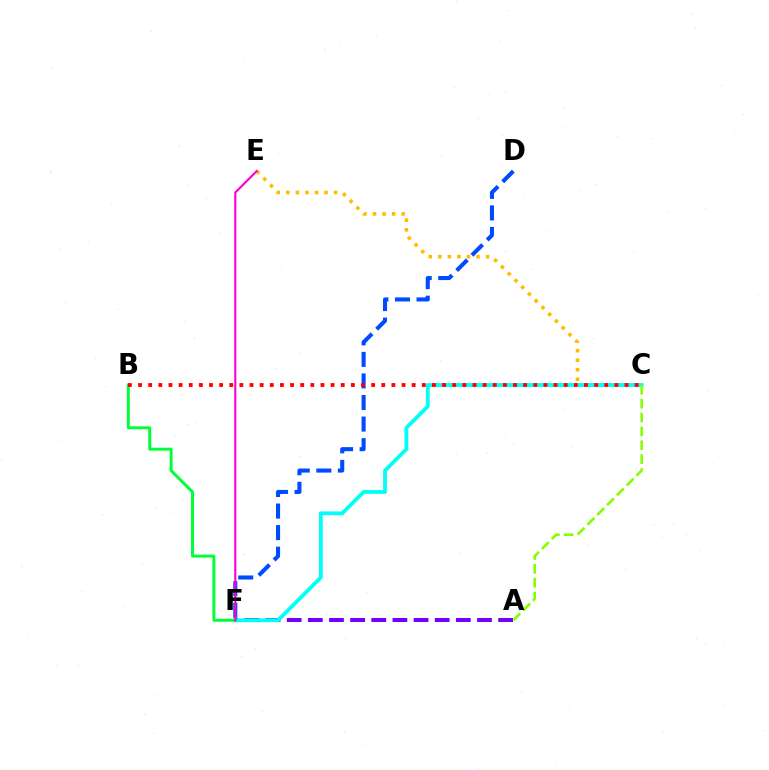{('C', 'E'): [{'color': '#ffbd00', 'line_style': 'dotted', 'thickness': 2.6}], ('A', 'F'): [{'color': '#7200ff', 'line_style': 'dashed', 'thickness': 2.87}], ('D', 'F'): [{'color': '#004bff', 'line_style': 'dashed', 'thickness': 2.93}], ('C', 'F'): [{'color': '#00fff6', 'line_style': 'solid', 'thickness': 2.74}], ('B', 'F'): [{'color': '#00ff39', 'line_style': 'solid', 'thickness': 2.14}], ('A', 'C'): [{'color': '#84ff00', 'line_style': 'dashed', 'thickness': 1.88}], ('E', 'F'): [{'color': '#ff00cf', 'line_style': 'solid', 'thickness': 1.54}], ('B', 'C'): [{'color': '#ff0000', 'line_style': 'dotted', 'thickness': 2.75}]}